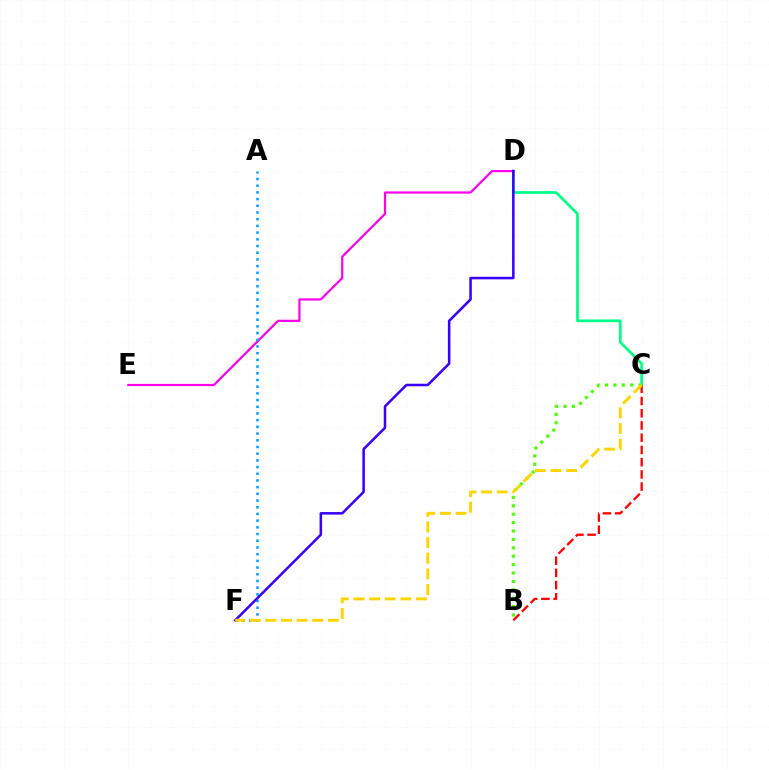{('C', 'D'): [{'color': '#00ff86', 'line_style': 'solid', 'thickness': 1.97}], ('B', 'C'): [{'color': '#ff0000', 'line_style': 'dashed', 'thickness': 1.66}, {'color': '#4fff00', 'line_style': 'dotted', 'thickness': 2.28}], ('D', 'E'): [{'color': '#ff00ed', 'line_style': 'solid', 'thickness': 1.59}], ('A', 'F'): [{'color': '#009eff', 'line_style': 'dotted', 'thickness': 1.82}], ('D', 'F'): [{'color': '#3700ff', 'line_style': 'solid', 'thickness': 1.83}], ('C', 'F'): [{'color': '#ffd500', 'line_style': 'dashed', 'thickness': 2.12}]}